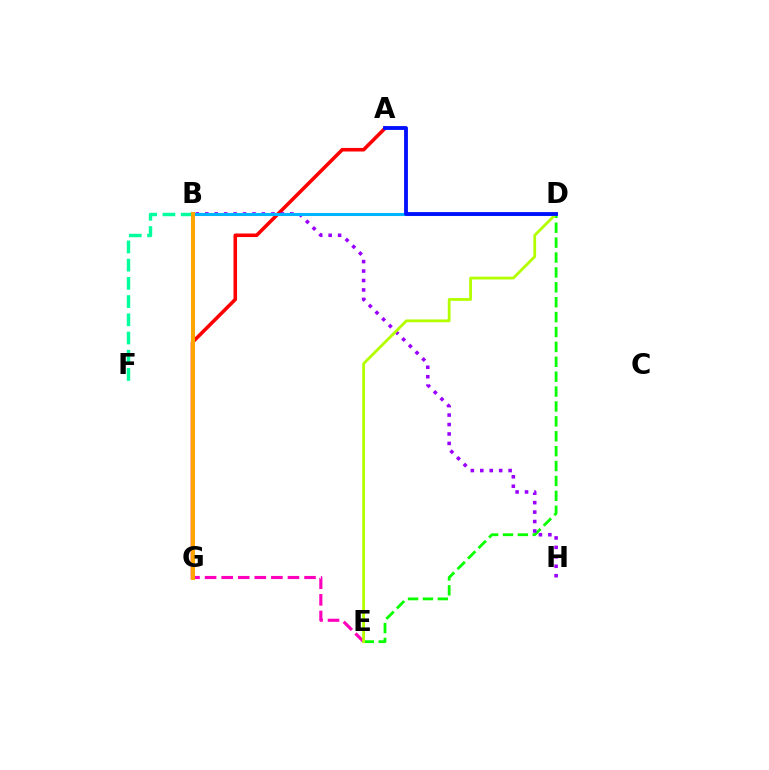{('E', 'G'): [{'color': '#ff00bd', 'line_style': 'dashed', 'thickness': 2.25}], ('A', 'G'): [{'color': '#ff0000', 'line_style': 'solid', 'thickness': 2.57}], ('D', 'E'): [{'color': '#08ff00', 'line_style': 'dashed', 'thickness': 2.02}, {'color': '#b3ff00', 'line_style': 'solid', 'thickness': 2.02}], ('B', 'F'): [{'color': '#00ff9d', 'line_style': 'dashed', 'thickness': 2.47}], ('B', 'H'): [{'color': '#9b00ff', 'line_style': 'dotted', 'thickness': 2.57}], ('B', 'D'): [{'color': '#00b5ff', 'line_style': 'solid', 'thickness': 2.2}], ('A', 'D'): [{'color': '#0010ff', 'line_style': 'solid', 'thickness': 2.76}], ('B', 'G'): [{'color': '#ffa500', 'line_style': 'solid', 'thickness': 2.91}]}